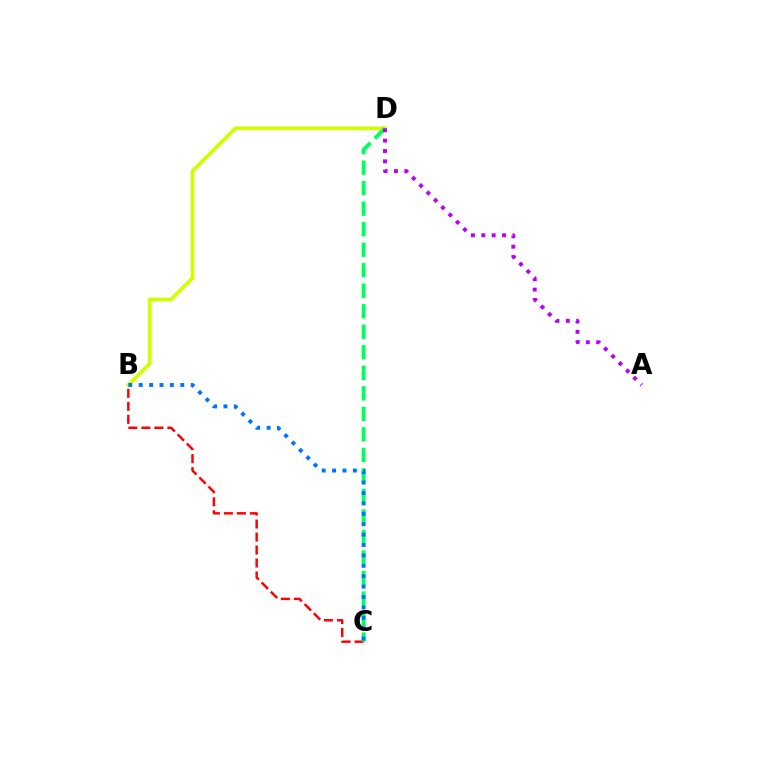{('B', 'C'): [{'color': '#ff0000', 'line_style': 'dashed', 'thickness': 1.77}, {'color': '#0074ff', 'line_style': 'dotted', 'thickness': 2.83}], ('B', 'D'): [{'color': '#d1ff00', 'line_style': 'solid', 'thickness': 2.7}], ('C', 'D'): [{'color': '#00ff5c', 'line_style': 'dashed', 'thickness': 2.79}], ('A', 'D'): [{'color': '#b900ff', 'line_style': 'dotted', 'thickness': 2.81}]}